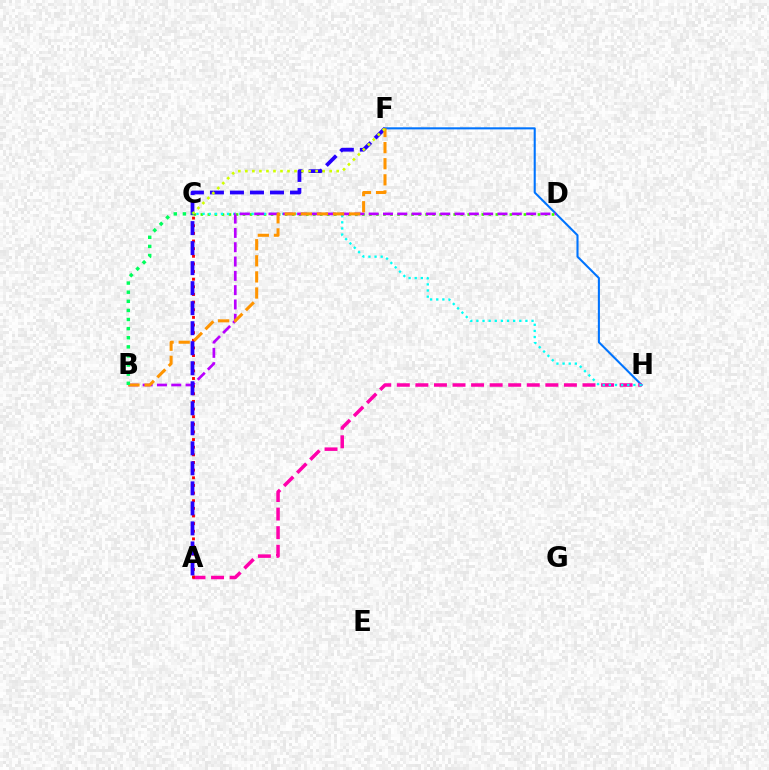{('F', 'H'): [{'color': '#0074ff', 'line_style': 'solid', 'thickness': 1.5}], ('A', 'H'): [{'color': '#ff00ac', 'line_style': 'dashed', 'thickness': 2.52}], ('A', 'C'): [{'color': '#ff0000', 'line_style': 'dotted', 'thickness': 2.08}], ('C', 'D'): [{'color': '#3dff00', 'line_style': 'dotted', 'thickness': 1.91}], ('C', 'H'): [{'color': '#00fff6', 'line_style': 'dotted', 'thickness': 1.66}], ('B', 'D'): [{'color': '#b900ff', 'line_style': 'dashed', 'thickness': 1.94}], ('A', 'F'): [{'color': '#2500ff', 'line_style': 'dashed', 'thickness': 2.72}], ('B', 'F'): [{'color': '#ff9400', 'line_style': 'dashed', 'thickness': 2.19}], ('C', 'F'): [{'color': '#d1ff00', 'line_style': 'dotted', 'thickness': 1.91}], ('B', 'C'): [{'color': '#00ff5c', 'line_style': 'dotted', 'thickness': 2.47}]}